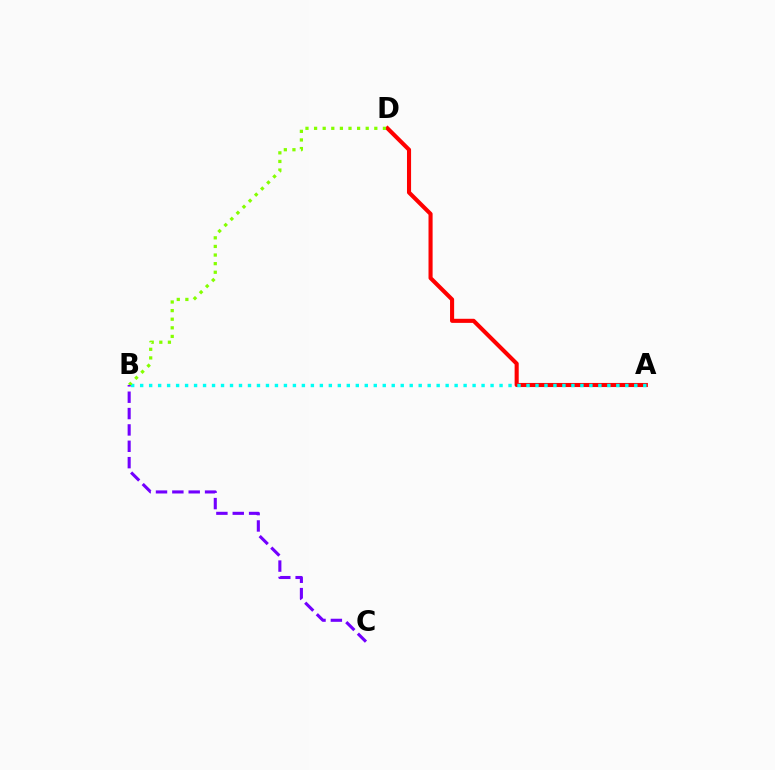{('A', 'D'): [{'color': '#ff0000', 'line_style': 'solid', 'thickness': 2.94}], ('A', 'B'): [{'color': '#00fff6', 'line_style': 'dotted', 'thickness': 2.44}], ('B', 'D'): [{'color': '#84ff00', 'line_style': 'dotted', 'thickness': 2.34}], ('B', 'C'): [{'color': '#7200ff', 'line_style': 'dashed', 'thickness': 2.22}]}